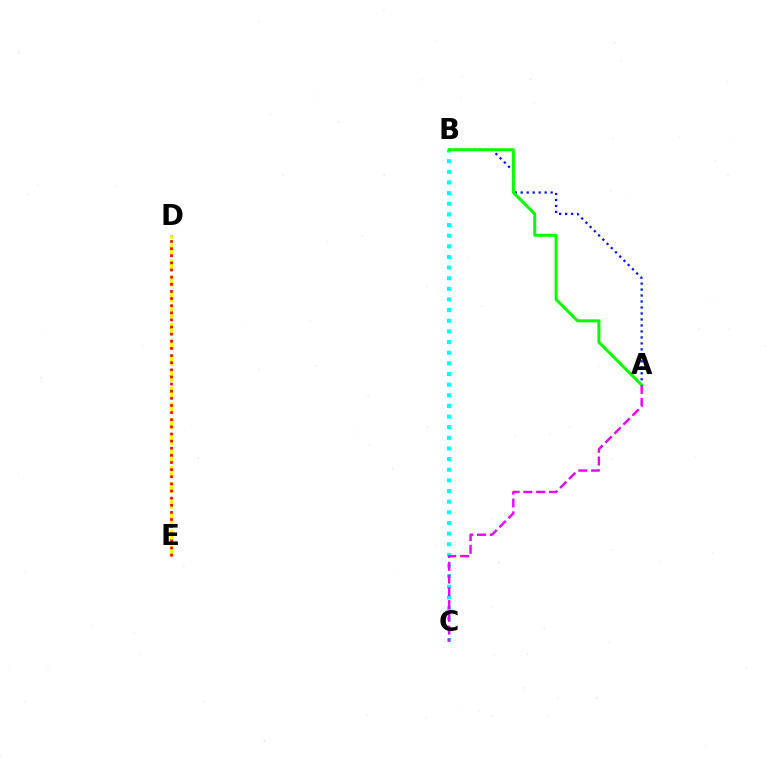{('A', 'B'): [{'color': '#0010ff', 'line_style': 'dotted', 'thickness': 1.63}, {'color': '#08ff00', 'line_style': 'solid', 'thickness': 2.17}], ('D', 'E'): [{'color': '#fcf500', 'line_style': 'dashed', 'thickness': 2.16}, {'color': '#ff0000', 'line_style': 'dotted', 'thickness': 1.94}], ('B', 'C'): [{'color': '#00fff6', 'line_style': 'dotted', 'thickness': 2.89}], ('A', 'C'): [{'color': '#ee00ff', 'line_style': 'dashed', 'thickness': 1.73}]}